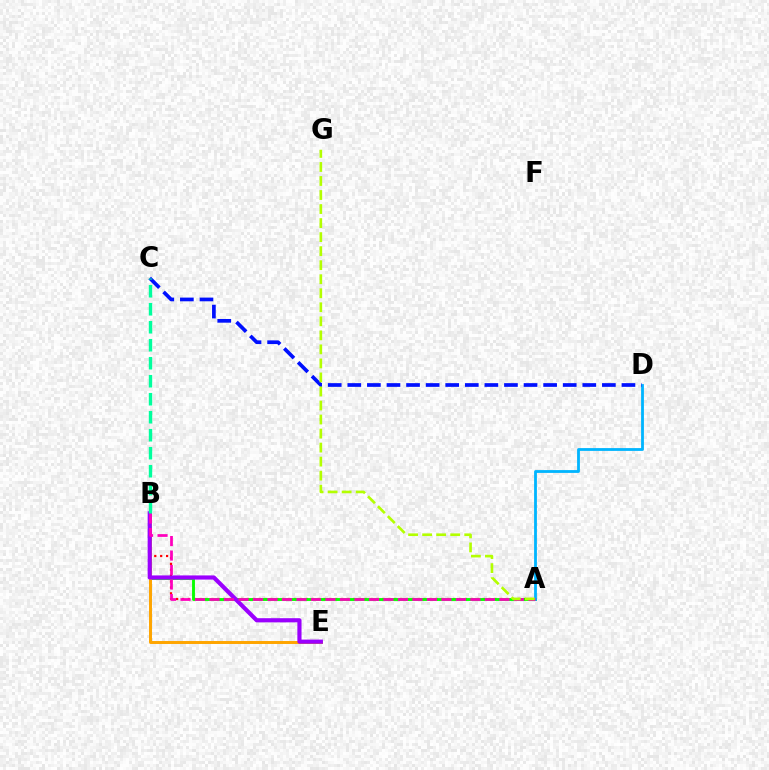{('A', 'B'): [{'color': '#ff0000', 'line_style': 'dotted', 'thickness': 1.6}, {'color': '#08ff00', 'line_style': 'solid', 'thickness': 2.07}, {'color': '#ff00bd', 'line_style': 'dashed', 'thickness': 1.97}], ('B', 'E'): [{'color': '#ffa500', 'line_style': 'solid', 'thickness': 2.13}, {'color': '#9b00ff', 'line_style': 'solid', 'thickness': 2.99}], ('A', 'D'): [{'color': '#00b5ff', 'line_style': 'solid', 'thickness': 2.02}], ('C', 'D'): [{'color': '#0010ff', 'line_style': 'dashed', 'thickness': 2.66}], ('A', 'G'): [{'color': '#b3ff00', 'line_style': 'dashed', 'thickness': 1.91}], ('B', 'C'): [{'color': '#00ff9d', 'line_style': 'dashed', 'thickness': 2.44}]}